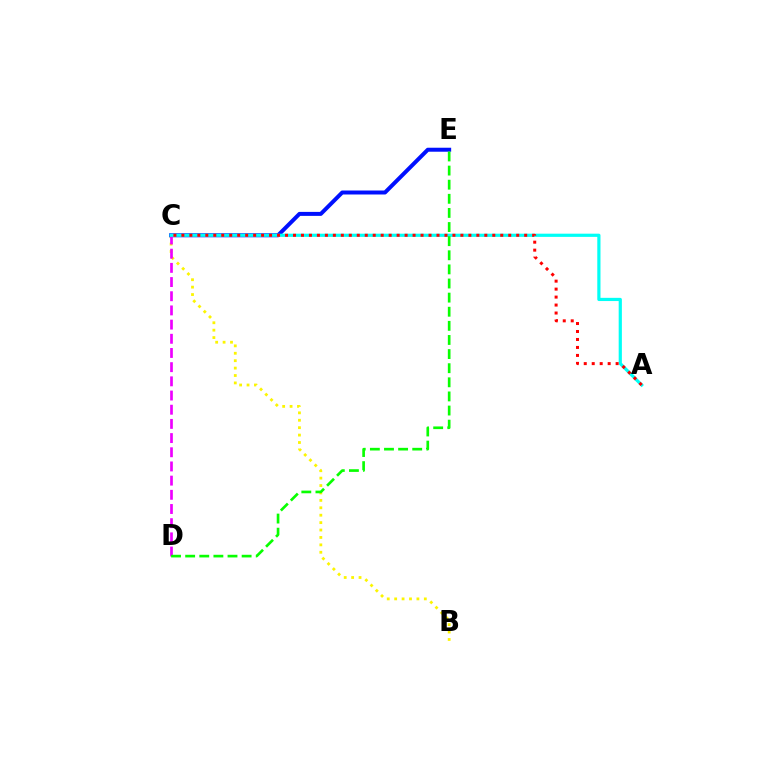{('B', 'C'): [{'color': '#fcf500', 'line_style': 'dotted', 'thickness': 2.01}], ('C', 'E'): [{'color': '#0010ff', 'line_style': 'solid', 'thickness': 2.87}], ('C', 'D'): [{'color': '#ee00ff', 'line_style': 'dashed', 'thickness': 1.93}], ('A', 'C'): [{'color': '#00fff6', 'line_style': 'solid', 'thickness': 2.3}, {'color': '#ff0000', 'line_style': 'dotted', 'thickness': 2.17}], ('D', 'E'): [{'color': '#08ff00', 'line_style': 'dashed', 'thickness': 1.92}]}